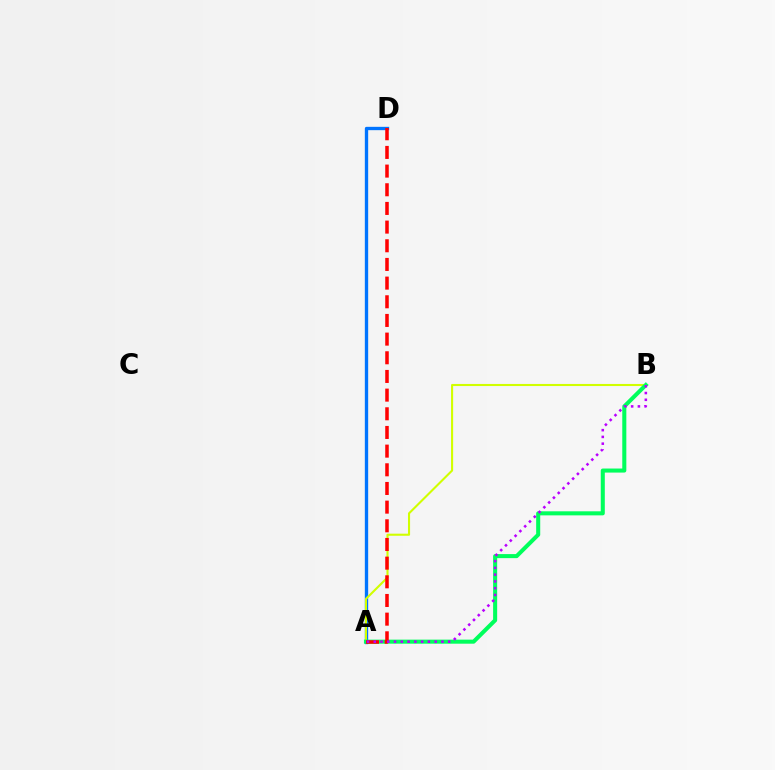{('A', 'D'): [{'color': '#0074ff', 'line_style': 'solid', 'thickness': 2.4}, {'color': '#ff0000', 'line_style': 'dashed', 'thickness': 2.54}], ('A', 'B'): [{'color': '#d1ff00', 'line_style': 'solid', 'thickness': 1.51}, {'color': '#00ff5c', 'line_style': 'solid', 'thickness': 2.92}, {'color': '#b900ff', 'line_style': 'dotted', 'thickness': 1.84}]}